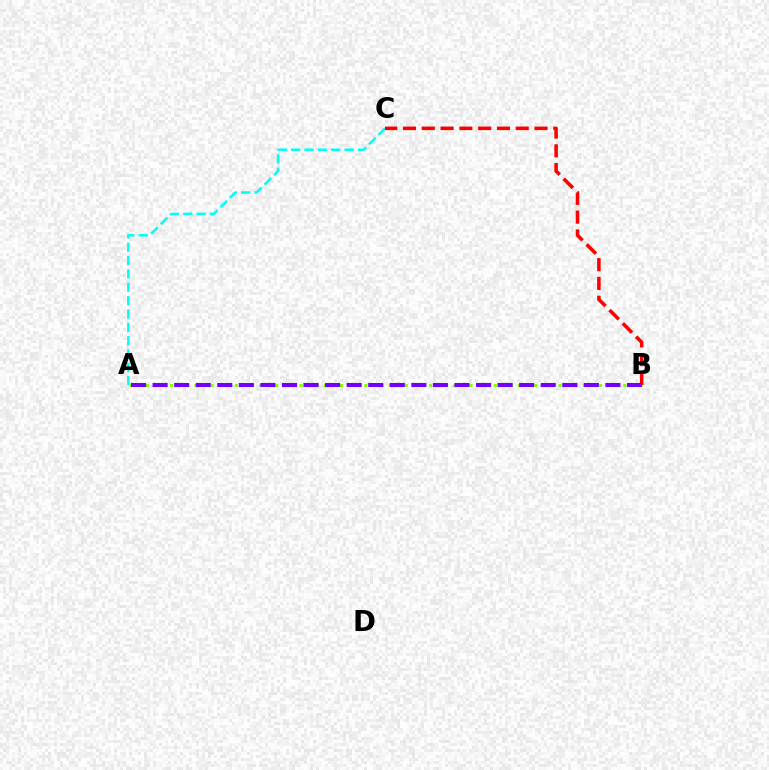{('A', 'C'): [{'color': '#00fff6', 'line_style': 'dashed', 'thickness': 1.82}], ('A', 'B'): [{'color': '#84ff00', 'line_style': 'dotted', 'thickness': 2.2}, {'color': '#7200ff', 'line_style': 'dashed', 'thickness': 2.93}], ('B', 'C'): [{'color': '#ff0000', 'line_style': 'dashed', 'thickness': 2.55}]}